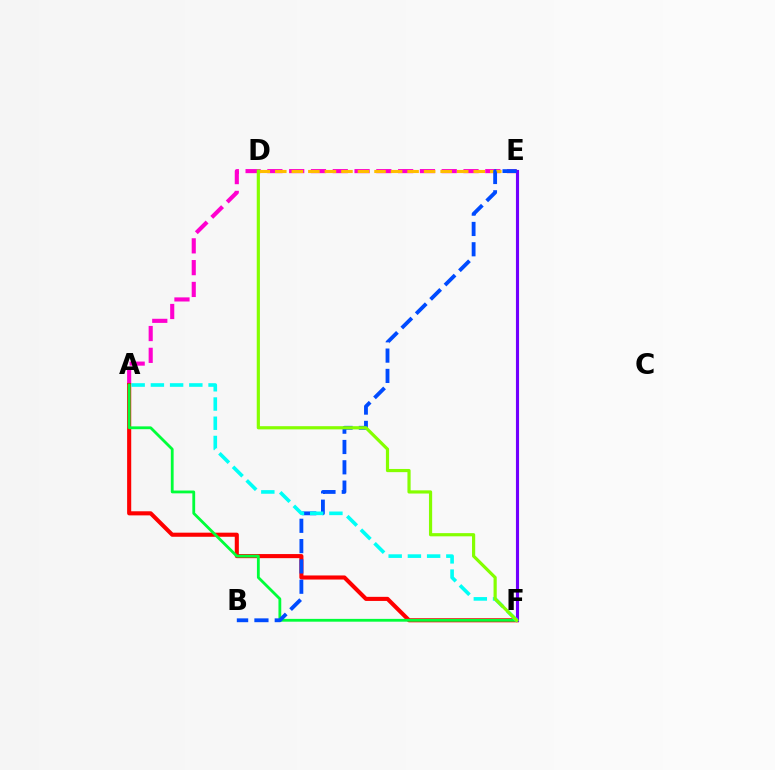{('A', 'E'): [{'color': '#ff00cf', 'line_style': 'dashed', 'thickness': 2.96}], ('D', 'E'): [{'color': '#ffbd00', 'line_style': 'dashed', 'thickness': 2.25}], ('A', 'F'): [{'color': '#ff0000', 'line_style': 'solid', 'thickness': 2.95}, {'color': '#00ff39', 'line_style': 'solid', 'thickness': 2.02}, {'color': '#00fff6', 'line_style': 'dashed', 'thickness': 2.61}], ('E', 'F'): [{'color': '#7200ff', 'line_style': 'solid', 'thickness': 2.24}], ('B', 'E'): [{'color': '#004bff', 'line_style': 'dashed', 'thickness': 2.76}], ('D', 'F'): [{'color': '#84ff00', 'line_style': 'solid', 'thickness': 2.29}]}